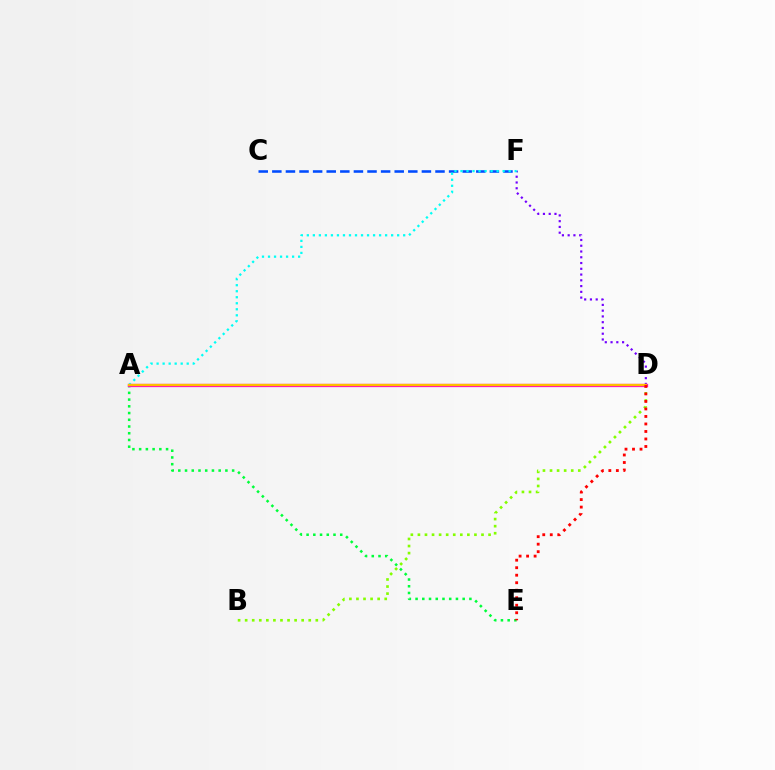{('A', 'E'): [{'color': '#00ff39', 'line_style': 'dotted', 'thickness': 1.83}], ('B', 'D'): [{'color': '#84ff00', 'line_style': 'dotted', 'thickness': 1.92}], ('D', 'F'): [{'color': '#7200ff', 'line_style': 'dotted', 'thickness': 1.57}], ('A', 'D'): [{'color': '#ff00cf', 'line_style': 'solid', 'thickness': 2.35}, {'color': '#ffbd00', 'line_style': 'solid', 'thickness': 1.68}], ('C', 'F'): [{'color': '#004bff', 'line_style': 'dashed', 'thickness': 1.85}], ('A', 'F'): [{'color': '#00fff6', 'line_style': 'dotted', 'thickness': 1.64}], ('D', 'E'): [{'color': '#ff0000', 'line_style': 'dotted', 'thickness': 2.04}]}